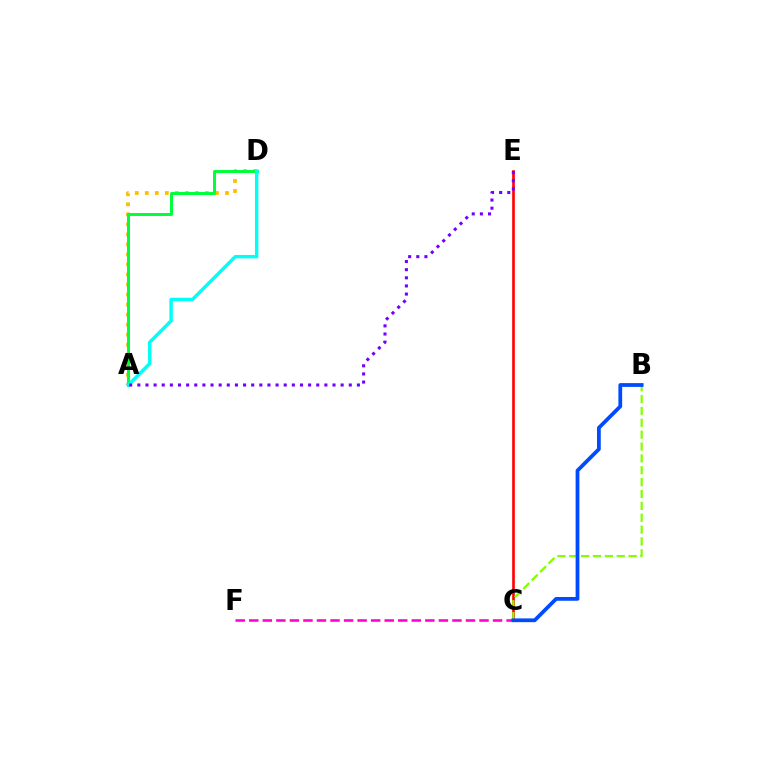{('C', 'F'): [{'color': '#ff00cf', 'line_style': 'dashed', 'thickness': 1.84}], ('C', 'E'): [{'color': '#ff0000', 'line_style': 'solid', 'thickness': 1.9}], ('B', 'C'): [{'color': '#84ff00', 'line_style': 'dashed', 'thickness': 1.61}, {'color': '#004bff', 'line_style': 'solid', 'thickness': 2.71}], ('A', 'D'): [{'color': '#ffbd00', 'line_style': 'dotted', 'thickness': 2.72}, {'color': '#00ff39', 'line_style': 'solid', 'thickness': 2.14}, {'color': '#00fff6', 'line_style': 'solid', 'thickness': 2.47}], ('A', 'E'): [{'color': '#7200ff', 'line_style': 'dotted', 'thickness': 2.21}]}